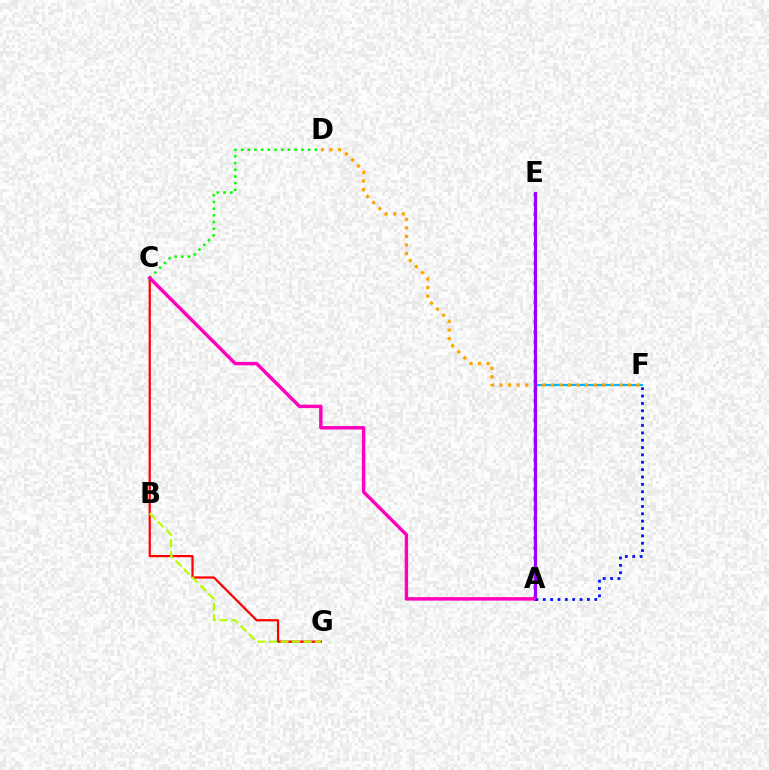{('A', 'E'): [{'color': '#00ff9d', 'line_style': 'dotted', 'thickness': 2.67}, {'color': '#9b00ff', 'line_style': 'solid', 'thickness': 2.25}], ('A', 'F'): [{'color': '#00b5ff', 'line_style': 'solid', 'thickness': 1.59}, {'color': '#0010ff', 'line_style': 'dotted', 'thickness': 2.0}], ('D', 'F'): [{'color': '#ffa500', 'line_style': 'dotted', 'thickness': 2.33}], ('C', 'G'): [{'color': '#ff0000', 'line_style': 'solid', 'thickness': 1.6}], ('B', 'G'): [{'color': '#b3ff00', 'line_style': 'dashed', 'thickness': 1.58}], ('C', 'D'): [{'color': '#08ff00', 'line_style': 'dotted', 'thickness': 1.82}], ('A', 'C'): [{'color': '#ff00bd', 'line_style': 'solid', 'thickness': 2.48}]}